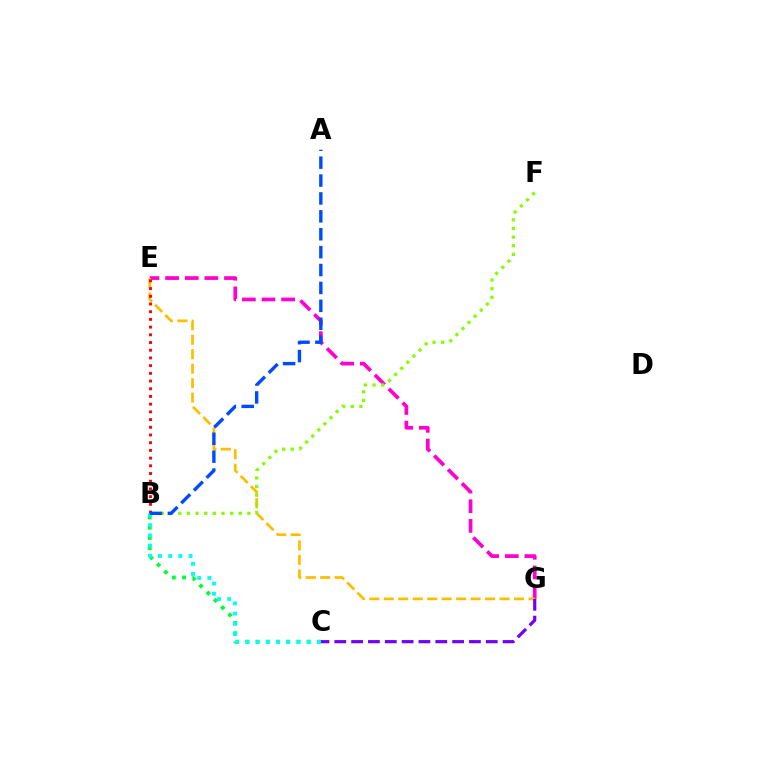{('B', 'C'): [{'color': '#00ff39', 'line_style': 'dotted', 'thickness': 2.78}, {'color': '#00fff6', 'line_style': 'dotted', 'thickness': 2.77}], ('E', 'G'): [{'color': '#ff00cf', 'line_style': 'dashed', 'thickness': 2.67}, {'color': '#ffbd00', 'line_style': 'dashed', 'thickness': 1.97}], ('C', 'G'): [{'color': '#7200ff', 'line_style': 'dashed', 'thickness': 2.29}], ('B', 'E'): [{'color': '#ff0000', 'line_style': 'dotted', 'thickness': 2.09}], ('B', 'F'): [{'color': '#84ff00', 'line_style': 'dotted', 'thickness': 2.35}], ('A', 'B'): [{'color': '#004bff', 'line_style': 'dashed', 'thickness': 2.43}]}